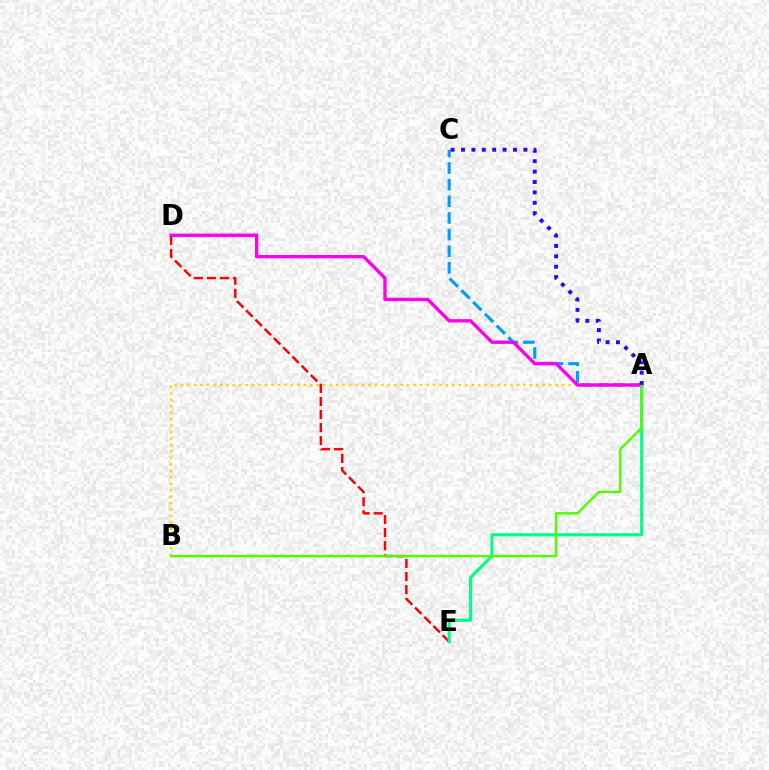{('A', 'B'): [{'color': '#ffd500', 'line_style': 'dotted', 'thickness': 1.75}, {'color': '#4fff00', 'line_style': 'solid', 'thickness': 1.74}], ('A', 'C'): [{'color': '#009eff', 'line_style': 'dashed', 'thickness': 2.26}, {'color': '#3700ff', 'line_style': 'dotted', 'thickness': 2.83}], ('D', 'E'): [{'color': '#ff0000', 'line_style': 'dashed', 'thickness': 1.77}], ('A', 'E'): [{'color': '#00ff86', 'line_style': 'solid', 'thickness': 2.22}], ('A', 'D'): [{'color': '#ff00ed', 'line_style': 'solid', 'thickness': 2.41}]}